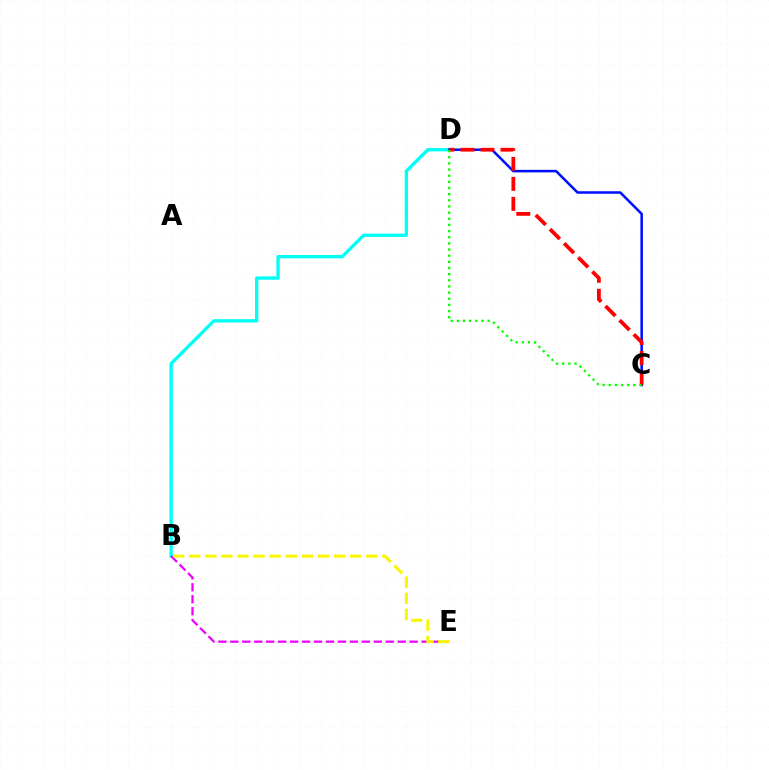{('B', 'D'): [{'color': '#00fff6', 'line_style': 'solid', 'thickness': 2.4}], ('C', 'D'): [{'color': '#0010ff', 'line_style': 'solid', 'thickness': 1.83}, {'color': '#ff0000', 'line_style': 'dashed', 'thickness': 2.72}, {'color': '#08ff00', 'line_style': 'dotted', 'thickness': 1.67}], ('B', 'E'): [{'color': '#ee00ff', 'line_style': 'dashed', 'thickness': 1.62}, {'color': '#fcf500', 'line_style': 'dashed', 'thickness': 2.19}]}